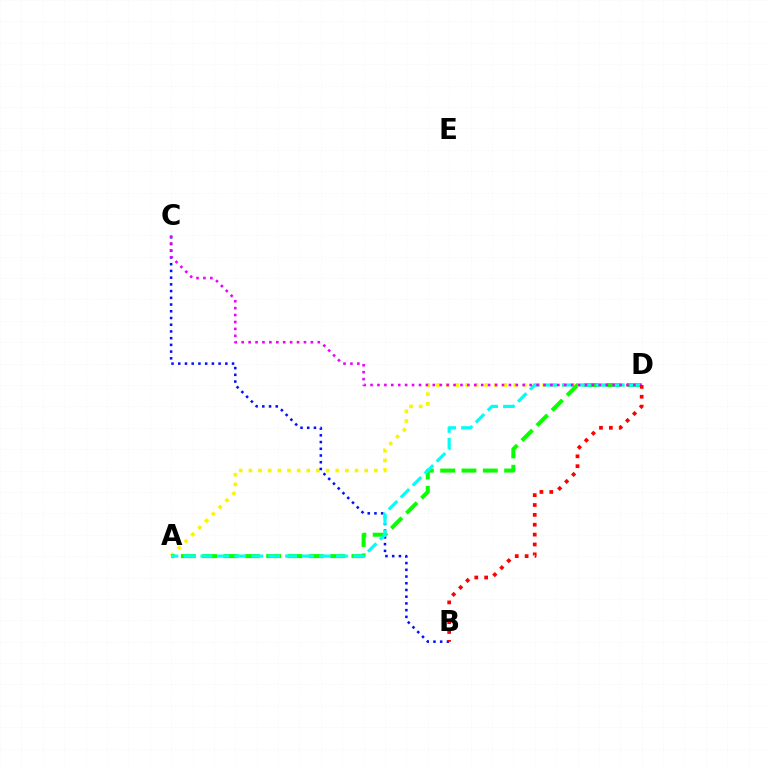{('A', 'D'): [{'color': '#fcf500', 'line_style': 'dotted', 'thickness': 2.62}, {'color': '#08ff00', 'line_style': 'dashed', 'thickness': 2.9}, {'color': '#00fff6', 'line_style': 'dashed', 'thickness': 2.3}], ('B', 'C'): [{'color': '#0010ff', 'line_style': 'dotted', 'thickness': 1.83}], ('C', 'D'): [{'color': '#ee00ff', 'line_style': 'dotted', 'thickness': 1.88}], ('B', 'D'): [{'color': '#ff0000', 'line_style': 'dotted', 'thickness': 2.68}]}